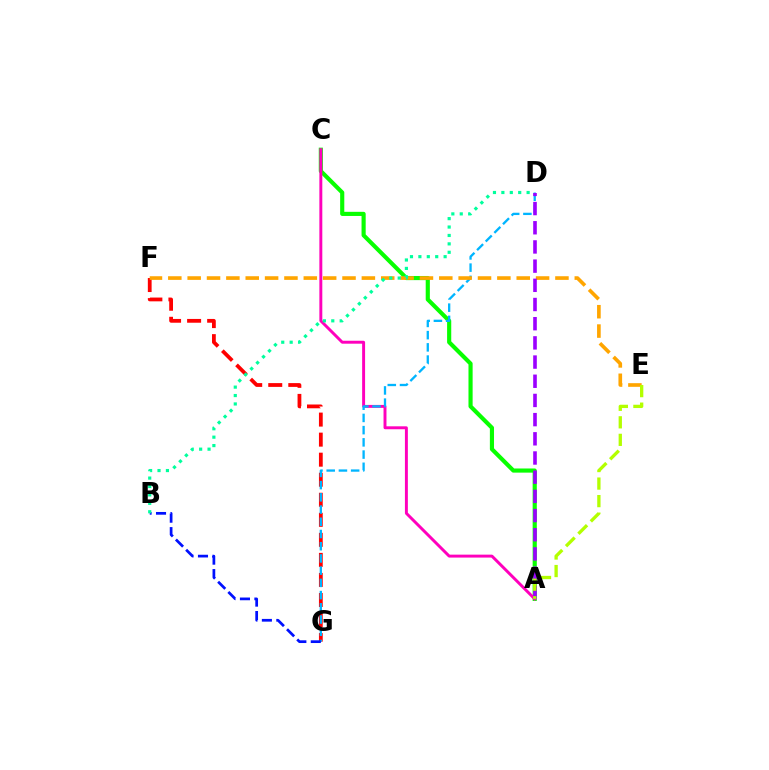{('F', 'G'): [{'color': '#ff0000', 'line_style': 'dashed', 'thickness': 2.72}], ('A', 'C'): [{'color': '#08ff00', 'line_style': 'solid', 'thickness': 2.98}, {'color': '#ff00bd', 'line_style': 'solid', 'thickness': 2.11}], ('D', 'G'): [{'color': '#00b5ff', 'line_style': 'dashed', 'thickness': 1.66}], ('E', 'F'): [{'color': '#ffa500', 'line_style': 'dashed', 'thickness': 2.63}], ('A', 'D'): [{'color': '#9b00ff', 'line_style': 'dashed', 'thickness': 2.61}], ('B', 'G'): [{'color': '#0010ff', 'line_style': 'dashed', 'thickness': 1.96}], ('A', 'E'): [{'color': '#b3ff00', 'line_style': 'dashed', 'thickness': 2.38}], ('B', 'D'): [{'color': '#00ff9d', 'line_style': 'dotted', 'thickness': 2.29}]}